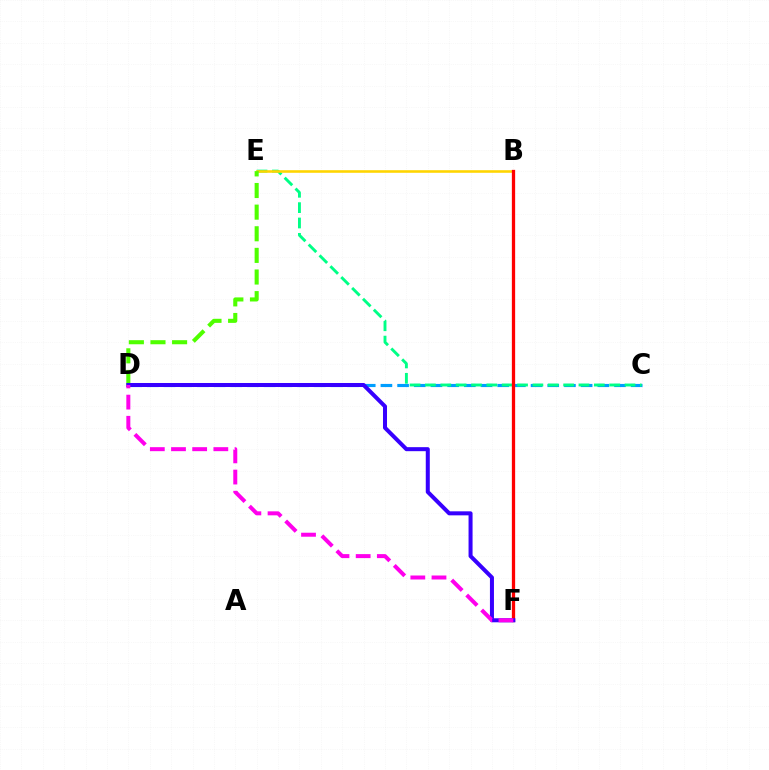{('C', 'D'): [{'color': '#009eff', 'line_style': 'dashed', 'thickness': 2.27}], ('C', 'E'): [{'color': '#00ff86', 'line_style': 'dashed', 'thickness': 2.09}], ('B', 'E'): [{'color': '#ffd500', 'line_style': 'solid', 'thickness': 1.86}], ('B', 'F'): [{'color': '#ff0000', 'line_style': 'solid', 'thickness': 2.36}], ('D', 'E'): [{'color': '#4fff00', 'line_style': 'dashed', 'thickness': 2.94}], ('D', 'F'): [{'color': '#3700ff', 'line_style': 'solid', 'thickness': 2.89}, {'color': '#ff00ed', 'line_style': 'dashed', 'thickness': 2.88}]}